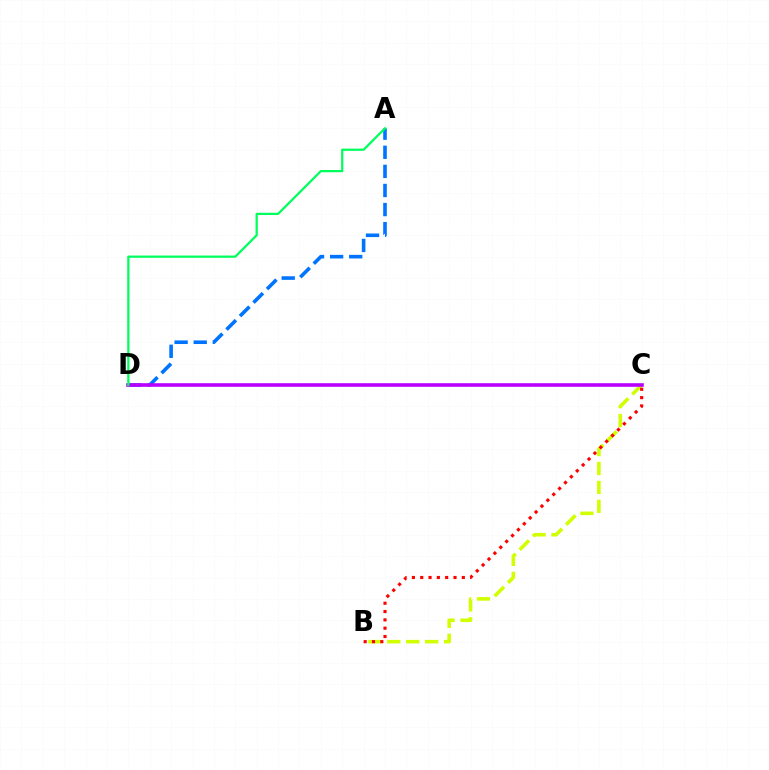{('B', 'C'): [{'color': '#d1ff00', 'line_style': 'dashed', 'thickness': 2.57}, {'color': '#ff0000', 'line_style': 'dotted', 'thickness': 2.26}], ('A', 'D'): [{'color': '#0074ff', 'line_style': 'dashed', 'thickness': 2.59}, {'color': '#00ff5c', 'line_style': 'solid', 'thickness': 1.62}], ('C', 'D'): [{'color': '#b900ff', 'line_style': 'solid', 'thickness': 2.59}]}